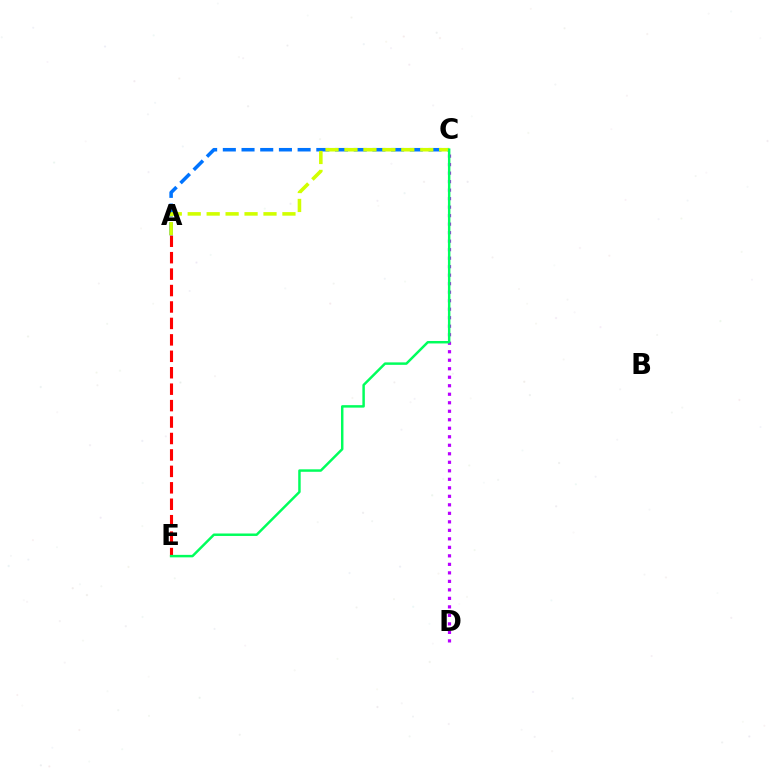{('A', 'E'): [{'color': '#ff0000', 'line_style': 'dashed', 'thickness': 2.23}], ('A', 'C'): [{'color': '#0074ff', 'line_style': 'dashed', 'thickness': 2.54}, {'color': '#d1ff00', 'line_style': 'dashed', 'thickness': 2.57}], ('C', 'D'): [{'color': '#b900ff', 'line_style': 'dotted', 'thickness': 2.31}], ('C', 'E'): [{'color': '#00ff5c', 'line_style': 'solid', 'thickness': 1.78}]}